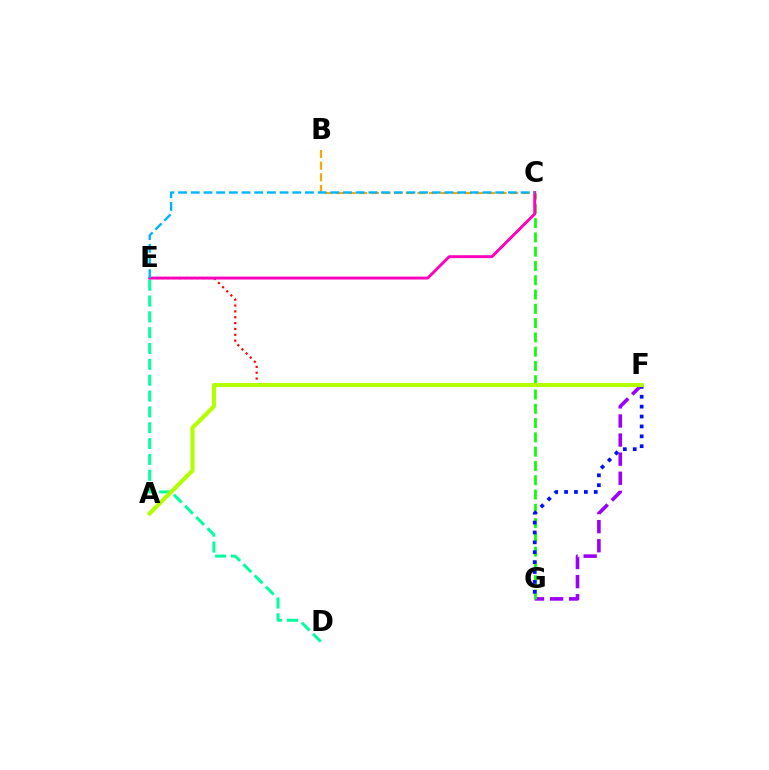{('F', 'G'): [{'color': '#9b00ff', 'line_style': 'dashed', 'thickness': 2.59}, {'color': '#0010ff', 'line_style': 'dotted', 'thickness': 2.69}], ('C', 'G'): [{'color': '#08ff00', 'line_style': 'dashed', 'thickness': 1.94}], ('E', 'F'): [{'color': '#ff0000', 'line_style': 'dotted', 'thickness': 1.59}], ('B', 'C'): [{'color': '#ffa500', 'line_style': 'dashed', 'thickness': 1.58}], ('D', 'E'): [{'color': '#00ff9d', 'line_style': 'dashed', 'thickness': 2.15}], ('C', 'E'): [{'color': '#ff00bd', 'line_style': 'solid', 'thickness': 2.1}, {'color': '#00b5ff', 'line_style': 'dashed', 'thickness': 1.72}], ('A', 'F'): [{'color': '#b3ff00', 'line_style': 'solid', 'thickness': 2.97}]}